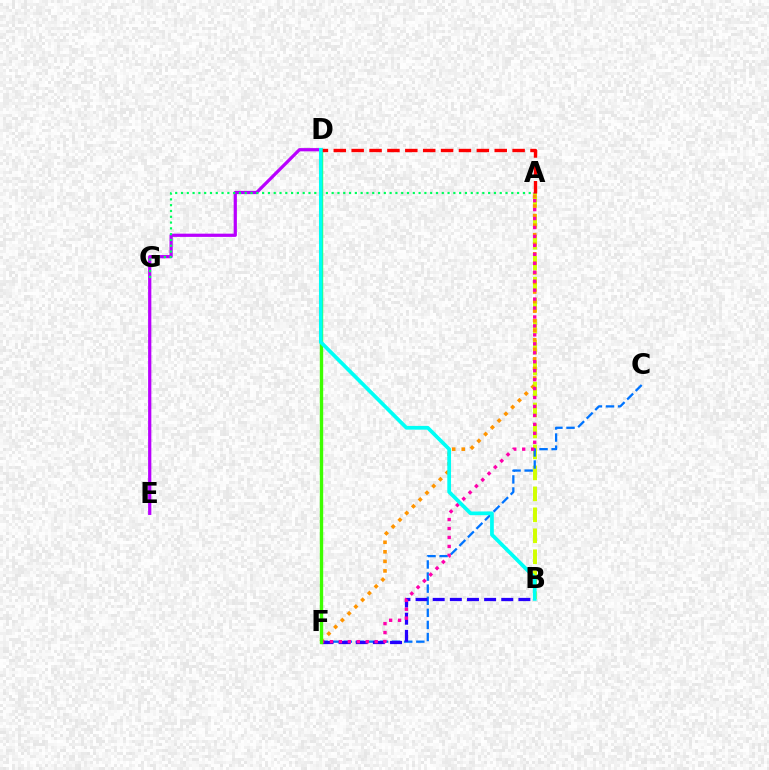{('A', 'B'): [{'color': '#d1ff00', 'line_style': 'dashed', 'thickness': 2.85}], ('D', 'E'): [{'color': '#b900ff', 'line_style': 'solid', 'thickness': 2.32}], ('C', 'F'): [{'color': '#0074ff', 'line_style': 'dashed', 'thickness': 1.64}], ('A', 'F'): [{'color': '#ff9400', 'line_style': 'dotted', 'thickness': 2.6}, {'color': '#ff00ac', 'line_style': 'dotted', 'thickness': 2.43}], ('B', 'F'): [{'color': '#2500ff', 'line_style': 'dashed', 'thickness': 2.33}], ('D', 'F'): [{'color': '#3dff00', 'line_style': 'solid', 'thickness': 2.42}], ('A', 'G'): [{'color': '#00ff5c', 'line_style': 'dotted', 'thickness': 1.57}], ('A', 'D'): [{'color': '#ff0000', 'line_style': 'dashed', 'thickness': 2.43}], ('B', 'D'): [{'color': '#00fff6', 'line_style': 'solid', 'thickness': 2.69}]}